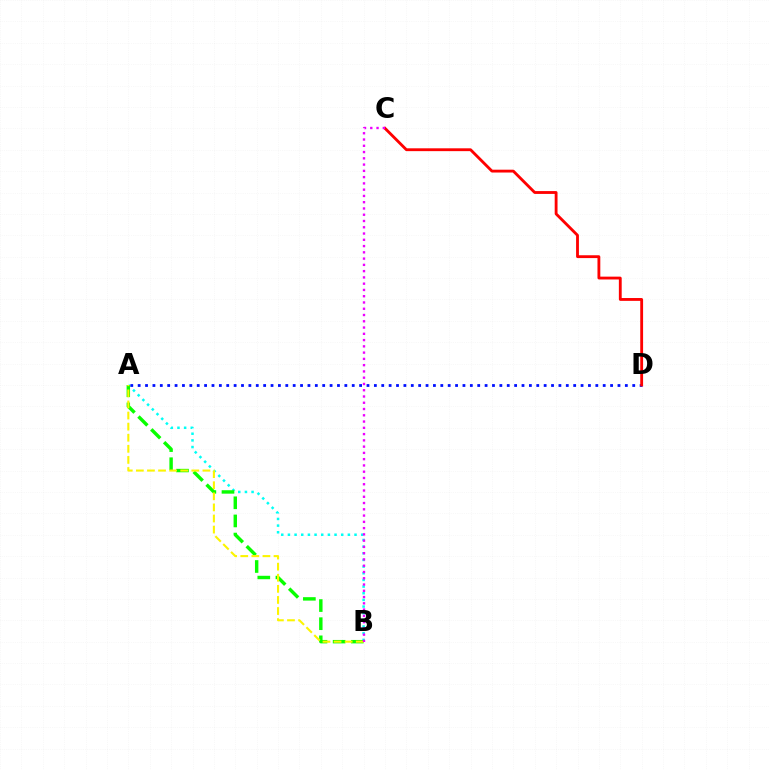{('A', 'B'): [{'color': '#00fff6', 'line_style': 'dotted', 'thickness': 1.81}, {'color': '#08ff00', 'line_style': 'dashed', 'thickness': 2.46}, {'color': '#fcf500', 'line_style': 'dashed', 'thickness': 1.51}], ('A', 'D'): [{'color': '#0010ff', 'line_style': 'dotted', 'thickness': 2.01}], ('C', 'D'): [{'color': '#ff0000', 'line_style': 'solid', 'thickness': 2.04}], ('B', 'C'): [{'color': '#ee00ff', 'line_style': 'dotted', 'thickness': 1.7}]}